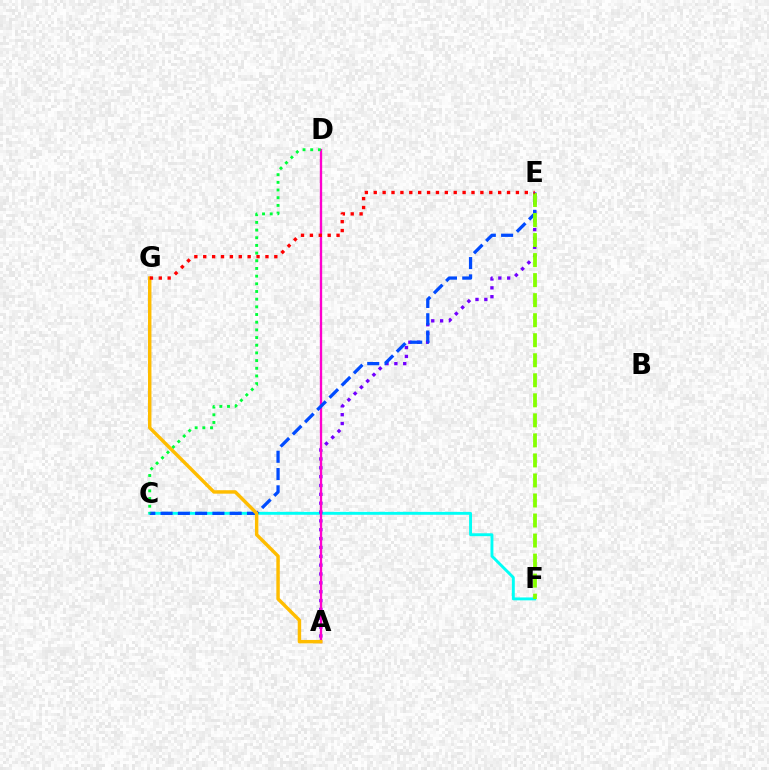{('C', 'F'): [{'color': '#00fff6', 'line_style': 'solid', 'thickness': 2.08}], ('A', 'E'): [{'color': '#7200ff', 'line_style': 'dotted', 'thickness': 2.4}], ('A', 'D'): [{'color': '#ff00cf', 'line_style': 'solid', 'thickness': 1.68}], ('C', 'E'): [{'color': '#004bff', 'line_style': 'dashed', 'thickness': 2.35}], ('A', 'G'): [{'color': '#ffbd00', 'line_style': 'solid', 'thickness': 2.48}], ('C', 'D'): [{'color': '#00ff39', 'line_style': 'dotted', 'thickness': 2.09}], ('E', 'F'): [{'color': '#84ff00', 'line_style': 'dashed', 'thickness': 2.72}], ('E', 'G'): [{'color': '#ff0000', 'line_style': 'dotted', 'thickness': 2.41}]}